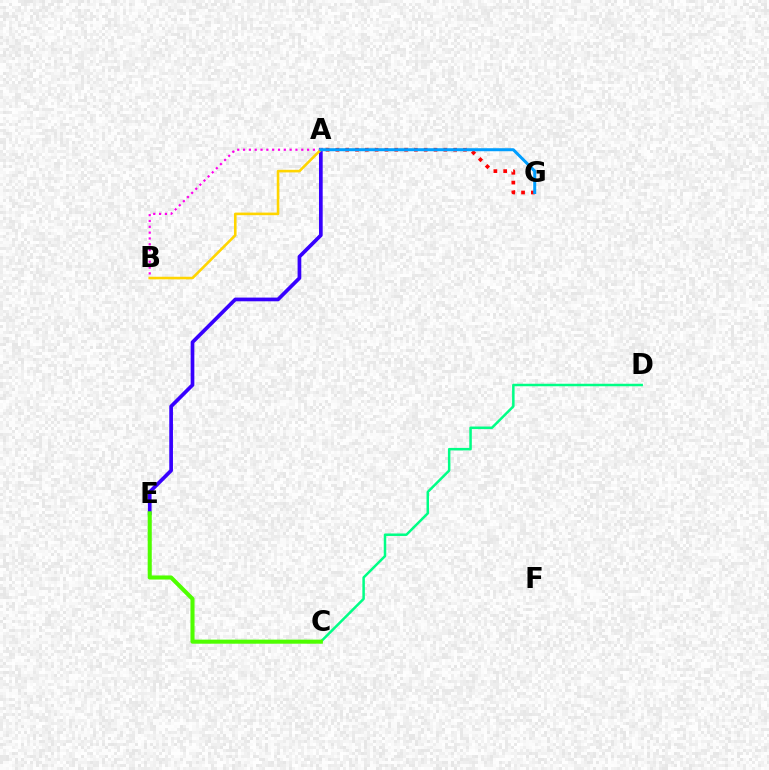{('A', 'E'): [{'color': '#3700ff', 'line_style': 'solid', 'thickness': 2.66}], ('A', 'B'): [{'color': '#ff00ed', 'line_style': 'dotted', 'thickness': 1.58}, {'color': '#ffd500', 'line_style': 'solid', 'thickness': 1.87}], ('A', 'G'): [{'color': '#ff0000', 'line_style': 'dotted', 'thickness': 2.67}, {'color': '#009eff', 'line_style': 'solid', 'thickness': 2.16}], ('C', 'D'): [{'color': '#00ff86', 'line_style': 'solid', 'thickness': 1.8}], ('C', 'E'): [{'color': '#4fff00', 'line_style': 'solid', 'thickness': 2.93}]}